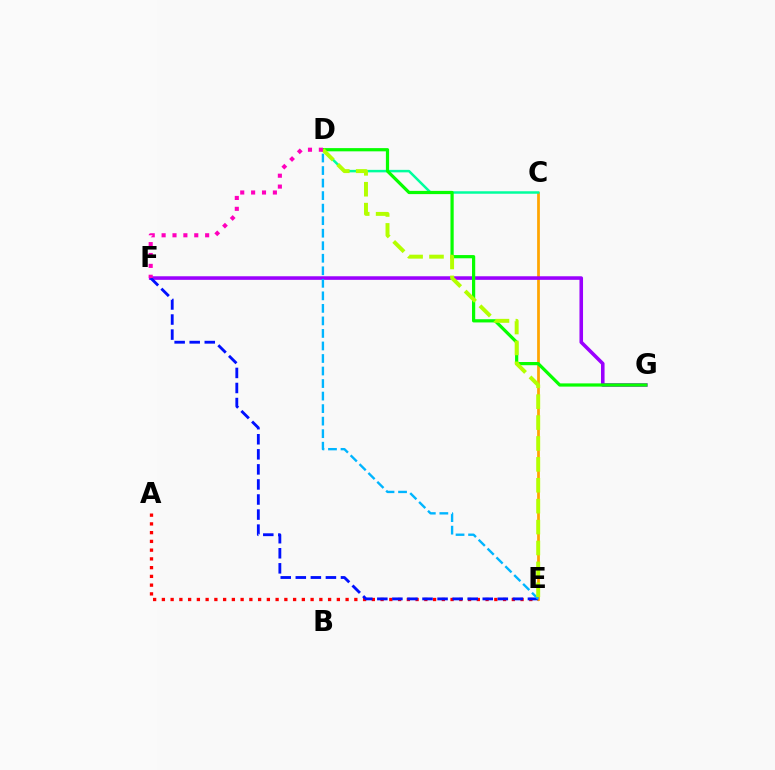{('A', 'E'): [{'color': '#ff0000', 'line_style': 'dotted', 'thickness': 2.38}], ('C', 'E'): [{'color': '#ffa500', 'line_style': 'solid', 'thickness': 1.98}], ('F', 'G'): [{'color': '#9b00ff', 'line_style': 'solid', 'thickness': 2.57}], ('C', 'D'): [{'color': '#00ff9d', 'line_style': 'solid', 'thickness': 1.79}], ('D', 'G'): [{'color': '#08ff00', 'line_style': 'solid', 'thickness': 2.32}], ('E', 'F'): [{'color': '#0010ff', 'line_style': 'dashed', 'thickness': 2.05}], ('D', 'E'): [{'color': '#00b5ff', 'line_style': 'dashed', 'thickness': 1.7}, {'color': '#b3ff00', 'line_style': 'dashed', 'thickness': 2.84}], ('D', 'F'): [{'color': '#ff00bd', 'line_style': 'dotted', 'thickness': 2.96}]}